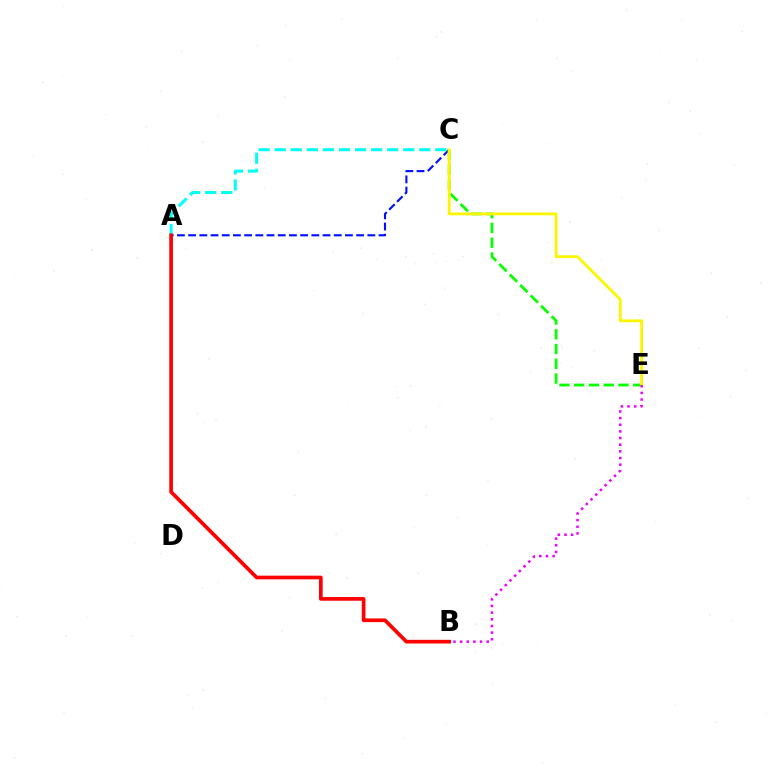{('A', 'C'): [{'color': '#0010ff', 'line_style': 'dashed', 'thickness': 1.52}, {'color': '#00fff6', 'line_style': 'dashed', 'thickness': 2.18}], ('C', 'E'): [{'color': '#08ff00', 'line_style': 'dashed', 'thickness': 2.01}, {'color': '#fcf500', 'line_style': 'solid', 'thickness': 2.02}], ('A', 'B'): [{'color': '#ff0000', 'line_style': 'solid', 'thickness': 2.64}], ('B', 'E'): [{'color': '#ee00ff', 'line_style': 'dotted', 'thickness': 1.81}]}